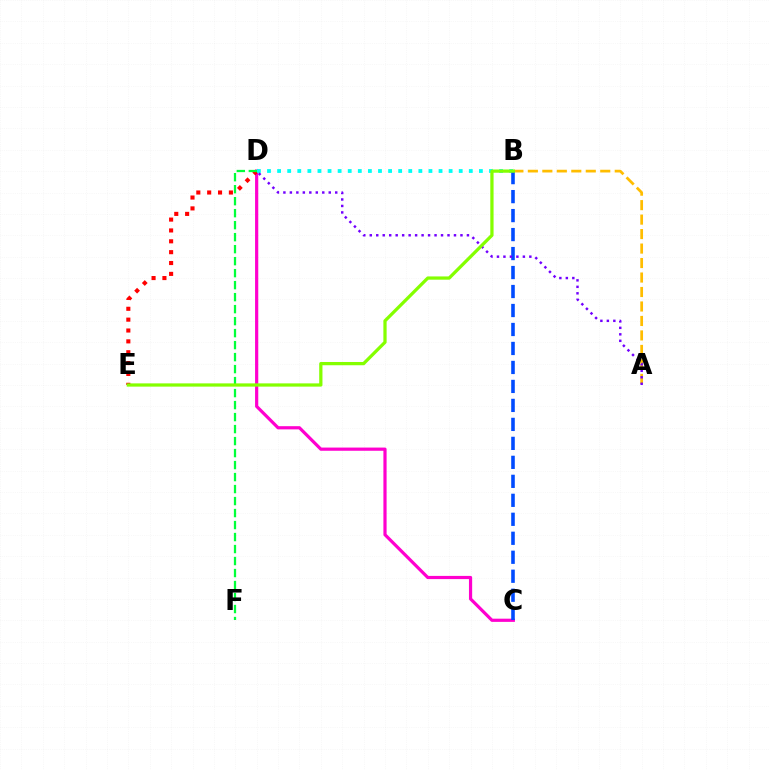{('C', 'D'): [{'color': '#ff00cf', 'line_style': 'solid', 'thickness': 2.3}], ('A', 'B'): [{'color': '#ffbd00', 'line_style': 'dashed', 'thickness': 1.97}], ('D', 'E'): [{'color': '#ff0000', 'line_style': 'dotted', 'thickness': 2.95}], ('B', 'D'): [{'color': '#00fff6', 'line_style': 'dotted', 'thickness': 2.74}], ('B', 'C'): [{'color': '#004bff', 'line_style': 'dashed', 'thickness': 2.58}], ('A', 'D'): [{'color': '#7200ff', 'line_style': 'dotted', 'thickness': 1.76}], ('D', 'F'): [{'color': '#00ff39', 'line_style': 'dashed', 'thickness': 1.63}], ('B', 'E'): [{'color': '#84ff00', 'line_style': 'solid', 'thickness': 2.34}]}